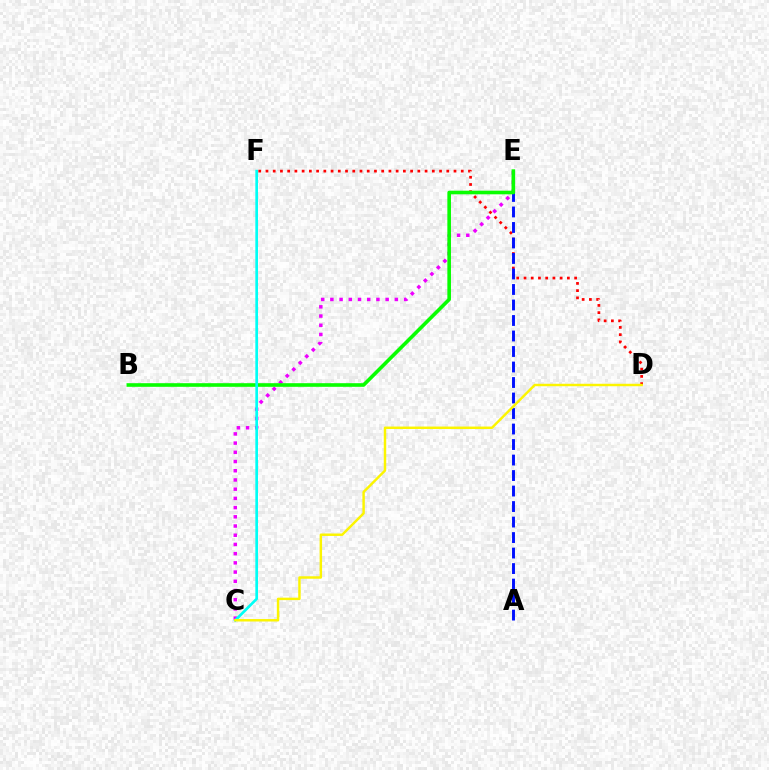{('C', 'E'): [{'color': '#ee00ff', 'line_style': 'dotted', 'thickness': 2.5}], ('D', 'F'): [{'color': '#ff0000', 'line_style': 'dotted', 'thickness': 1.96}], ('A', 'E'): [{'color': '#0010ff', 'line_style': 'dashed', 'thickness': 2.11}], ('B', 'E'): [{'color': '#08ff00', 'line_style': 'solid', 'thickness': 2.6}], ('C', 'F'): [{'color': '#00fff6', 'line_style': 'solid', 'thickness': 1.92}], ('C', 'D'): [{'color': '#fcf500', 'line_style': 'solid', 'thickness': 1.76}]}